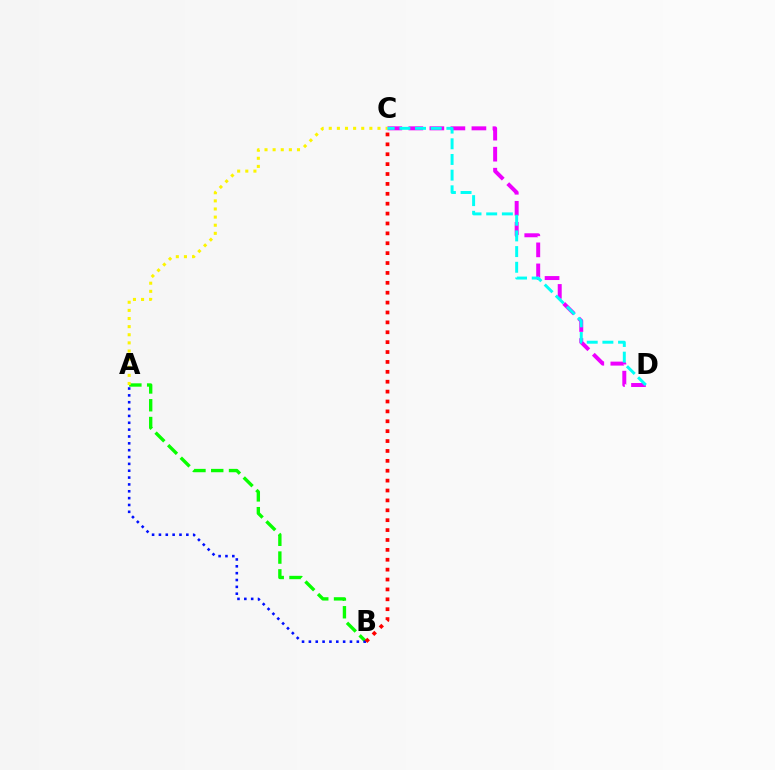{('A', 'B'): [{'color': '#08ff00', 'line_style': 'dashed', 'thickness': 2.42}, {'color': '#0010ff', 'line_style': 'dotted', 'thickness': 1.86}], ('C', 'D'): [{'color': '#ee00ff', 'line_style': 'dashed', 'thickness': 2.86}, {'color': '#00fff6', 'line_style': 'dashed', 'thickness': 2.13}], ('B', 'C'): [{'color': '#ff0000', 'line_style': 'dotted', 'thickness': 2.69}], ('A', 'C'): [{'color': '#fcf500', 'line_style': 'dotted', 'thickness': 2.21}]}